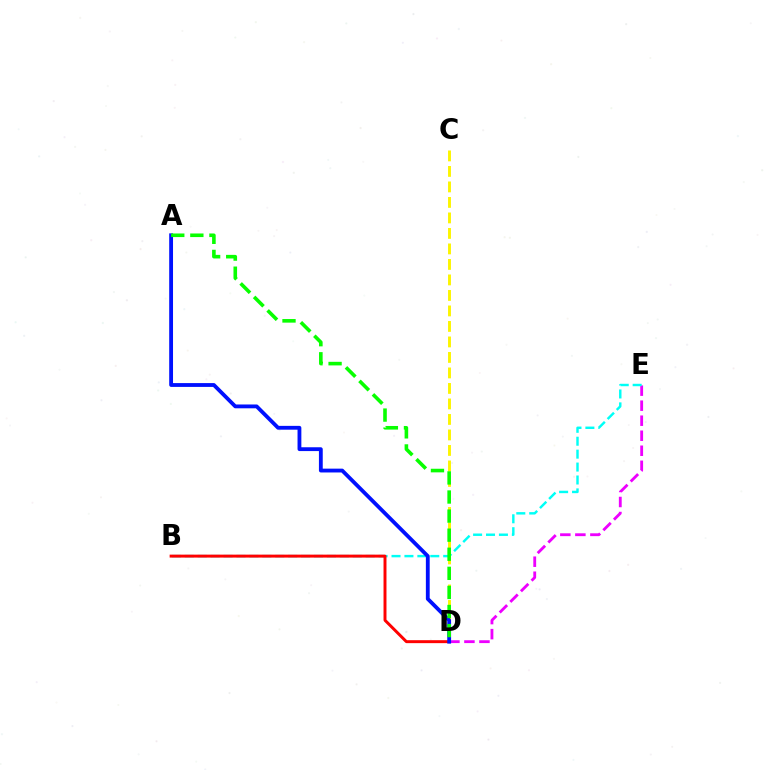{('D', 'E'): [{'color': '#ee00ff', 'line_style': 'dashed', 'thickness': 2.04}], ('B', 'E'): [{'color': '#00fff6', 'line_style': 'dashed', 'thickness': 1.76}], ('C', 'D'): [{'color': '#fcf500', 'line_style': 'dashed', 'thickness': 2.11}], ('B', 'D'): [{'color': '#ff0000', 'line_style': 'solid', 'thickness': 2.13}], ('A', 'D'): [{'color': '#0010ff', 'line_style': 'solid', 'thickness': 2.75}, {'color': '#08ff00', 'line_style': 'dashed', 'thickness': 2.59}]}